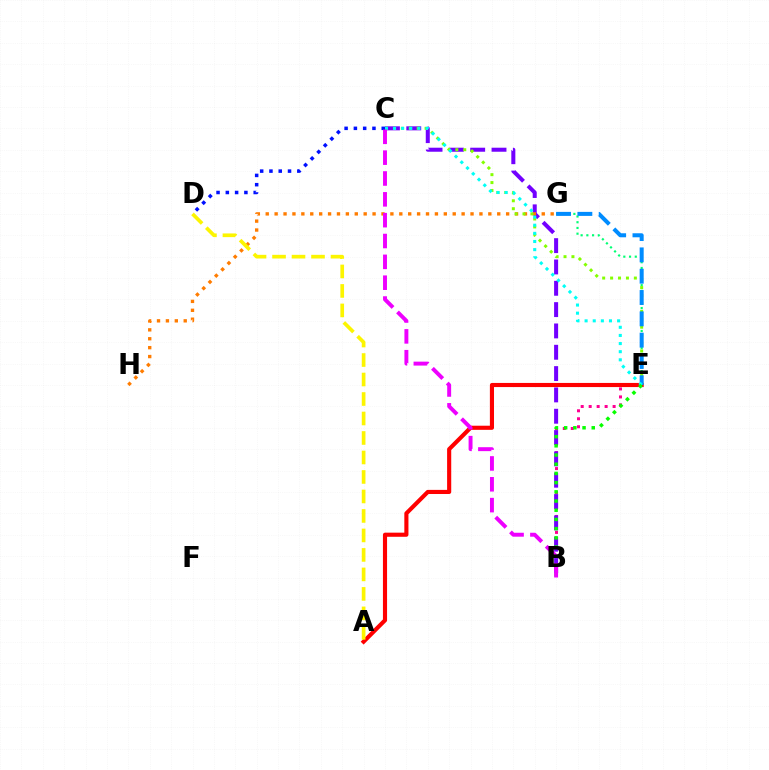{('B', 'E'): [{'color': '#ff0094', 'line_style': 'dotted', 'thickness': 2.17}, {'color': '#08ff00', 'line_style': 'dotted', 'thickness': 2.5}], ('C', 'D'): [{'color': '#0010ff', 'line_style': 'dotted', 'thickness': 2.52}], ('B', 'C'): [{'color': '#7200ff', 'line_style': 'dashed', 'thickness': 2.9}, {'color': '#ee00ff', 'line_style': 'dashed', 'thickness': 2.83}], ('A', 'E'): [{'color': '#ff0000', 'line_style': 'solid', 'thickness': 2.97}], ('E', 'G'): [{'color': '#00ff74', 'line_style': 'dotted', 'thickness': 1.56}, {'color': '#008cff', 'line_style': 'dashed', 'thickness': 2.9}], ('G', 'H'): [{'color': '#ff7c00', 'line_style': 'dotted', 'thickness': 2.42}], ('C', 'E'): [{'color': '#84ff00', 'line_style': 'dotted', 'thickness': 2.15}, {'color': '#00fff6', 'line_style': 'dotted', 'thickness': 2.21}], ('A', 'D'): [{'color': '#fcf500', 'line_style': 'dashed', 'thickness': 2.65}]}